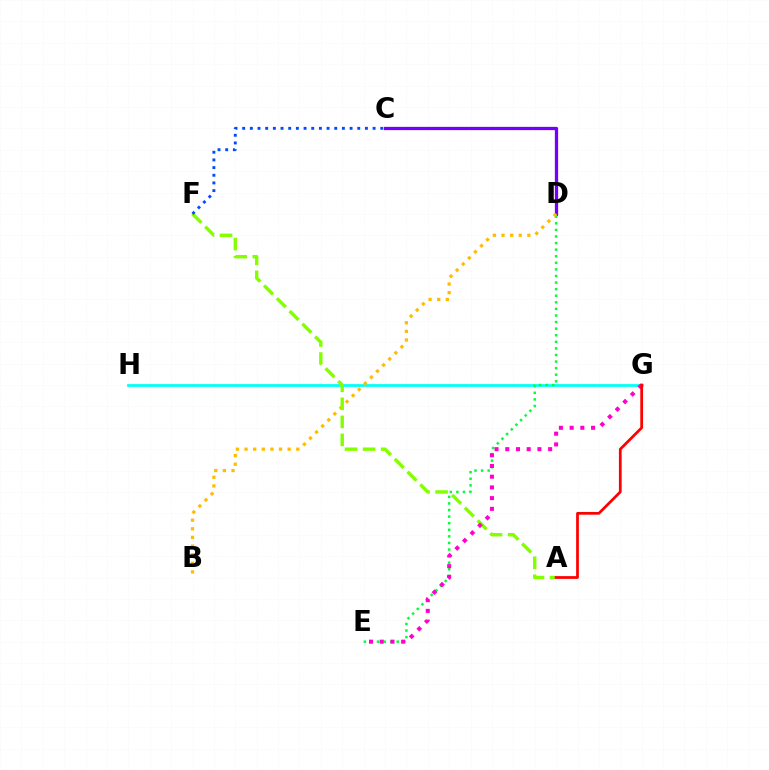{('C', 'D'): [{'color': '#7200ff', 'line_style': 'solid', 'thickness': 2.36}], ('G', 'H'): [{'color': '#00fff6', 'line_style': 'solid', 'thickness': 1.97}], ('D', 'E'): [{'color': '#00ff39', 'line_style': 'dotted', 'thickness': 1.79}], ('B', 'D'): [{'color': '#ffbd00', 'line_style': 'dotted', 'thickness': 2.34}], ('A', 'F'): [{'color': '#84ff00', 'line_style': 'dashed', 'thickness': 2.45}], ('C', 'F'): [{'color': '#004bff', 'line_style': 'dotted', 'thickness': 2.08}], ('E', 'G'): [{'color': '#ff00cf', 'line_style': 'dotted', 'thickness': 2.91}], ('A', 'G'): [{'color': '#ff0000', 'line_style': 'solid', 'thickness': 1.98}]}